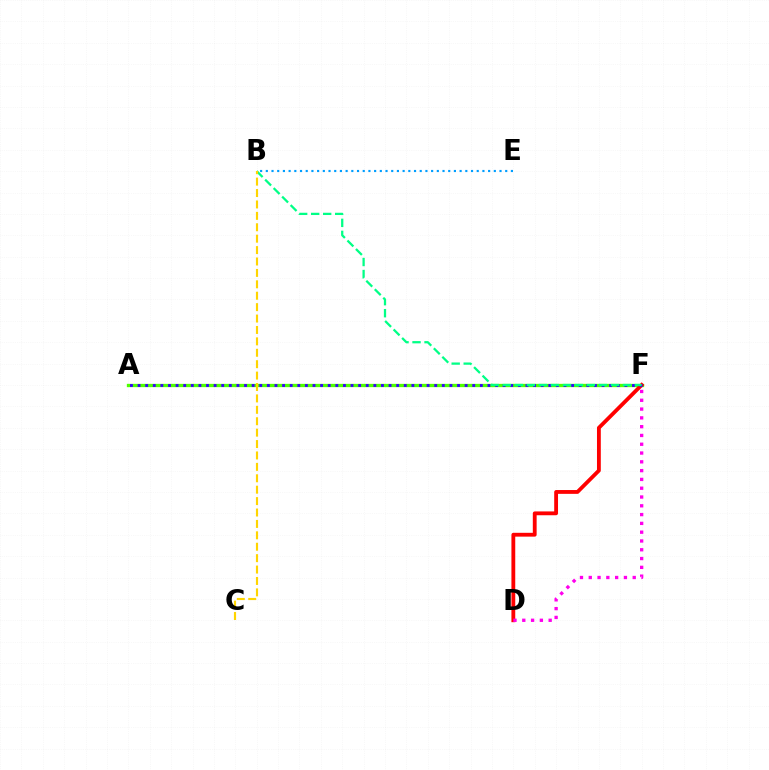{('A', 'F'): [{'color': '#4fff00', 'line_style': 'solid', 'thickness': 2.38}, {'color': '#3700ff', 'line_style': 'dotted', 'thickness': 2.07}], ('D', 'F'): [{'color': '#ff0000', 'line_style': 'solid', 'thickness': 2.75}, {'color': '#ff00ed', 'line_style': 'dotted', 'thickness': 2.39}], ('B', 'E'): [{'color': '#009eff', 'line_style': 'dotted', 'thickness': 1.55}], ('B', 'F'): [{'color': '#00ff86', 'line_style': 'dashed', 'thickness': 1.63}], ('B', 'C'): [{'color': '#ffd500', 'line_style': 'dashed', 'thickness': 1.55}]}